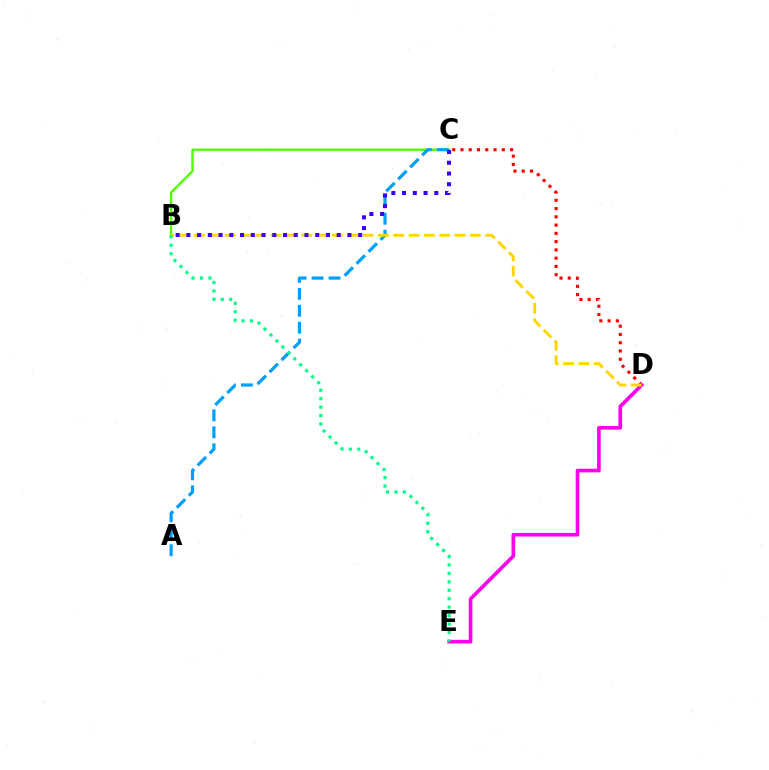{('C', 'D'): [{'color': '#ff0000', 'line_style': 'dotted', 'thickness': 2.25}], ('B', 'C'): [{'color': '#4fff00', 'line_style': 'solid', 'thickness': 1.71}, {'color': '#3700ff', 'line_style': 'dotted', 'thickness': 2.92}], ('A', 'C'): [{'color': '#009eff', 'line_style': 'dashed', 'thickness': 2.3}], ('D', 'E'): [{'color': '#ff00ed', 'line_style': 'solid', 'thickness': 2.62}], ('B', 'D'): [{'color': '#ffd500', 'line_style': 'dashed', 'thickness': 2.08}], ('B', 'E'): [{'color': '#00ff86', 'line_style': 'dotted', 'thickness': 2.29}]}